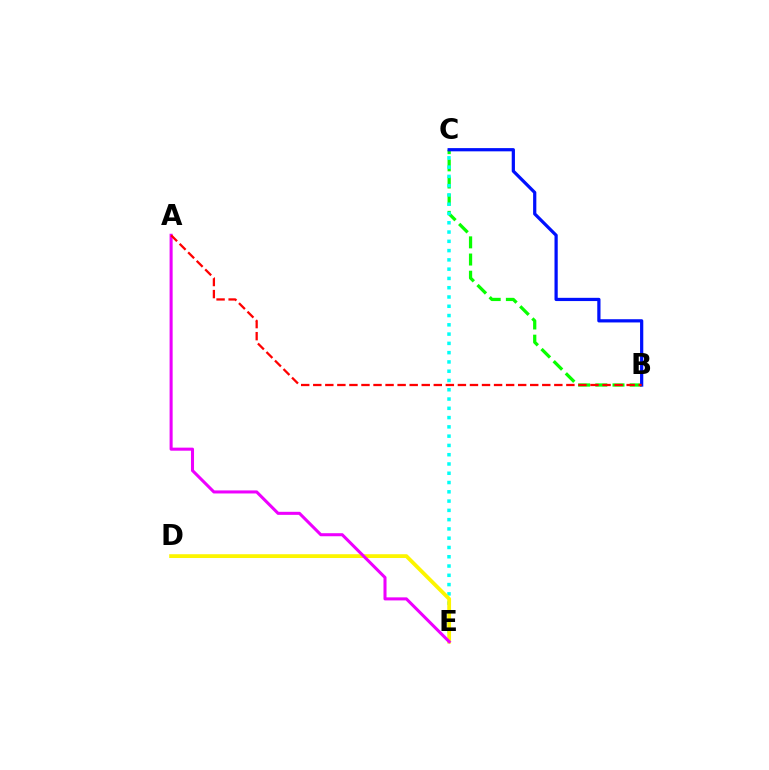{('B', 'C'): [{'color': '#08ff00', 'line_style': 'dashed', 'thickness': 2.33}, {'color': '#0010ff', 'line_style': 'solid', 'thickness': 2.32}], ('C', 'E'): [{'color': '#00fff6', 'line_style': 'dotted', 'thickness': 2.52}], ('D', 'E'): [{'color': '#fcf500', 'line_style': 'solid', 'thickness': 2.73}], ('A', 'E'): [{'color': '#ee00ff', 'line_style': 'solid', 'thickness': 2.19}], ('A', 'B'): [{'color': '#ff0000', 'line_style': 'dashed', 'thickness': 1.64}]}